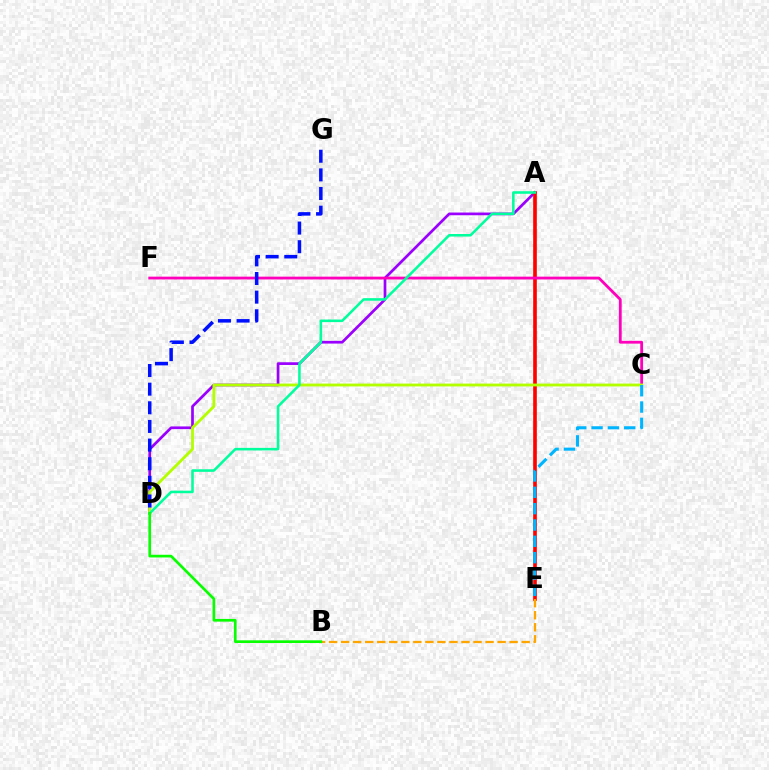{('A', 'D'): [{'color': '#9b00ff', 'line_style': 'solid', 'thickness': 1.95}, {'color': '#00ff9d', 'line_style': 'solid', 'thickness': 1.84}], ('A', 'E'): [{'color': '#ff0000', 'line_style': 'solid', 'thickness': 2.61}], ('C', 'F'): [{'color': '#ff00bd', 'line_style': 'solid', 'thickness': 2.02}], ('C', 'D'): [{'color': '#b3ff00', 'line_style': 'solid', 'thickness': 2.04}], ('B', 'E'): [{'color': '#ffa500', 'line_style': 'dashed', 'thickness': 1.64}], ('D', 'G'): [{'color': '#0010ff', 'line_style': 'dashed', 'thickness': 2.53}], ('C', 'E'): [{'color': '#00b5ff', 'line_style': 'dashed', 'thickness': 2.22}], ('B', 'D'): [{'color': '#08ff00', 'line_style': 'solid', 'thickness': 1.94}]}